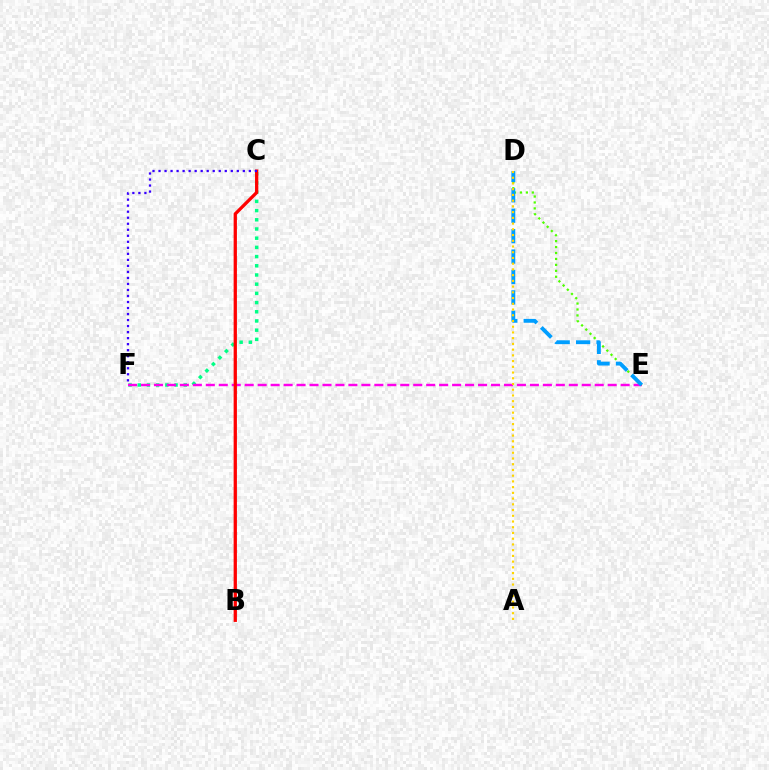{('C', 'F'): [{'color': '#00ff86', 'line_style': 'dotted', 'thickness': 2.5}, {'color': '#3700ff', 'line_style': 'dotted', 'thickness': 1.64}], ('E', 'F'): [{'color': '#ff00ed', 'line_style': 'dashed', 'thickness': 1.76}], ('D', 'E'): [{'color': '#4fff00', 'line_style': 'dotted', 'thickness': 1.61}, {'color': '#009eff', 'line_style': 'dashed', 'thickness': 2.77}], ('B', 'C'): [{'color': '#ff0000', 'line_style': 'solid', 'thickness': 2.36}], ('A', 'D'): [{'color': '#ffd500', 'line_style': 'dotted', 'thickness': 1.56}]}